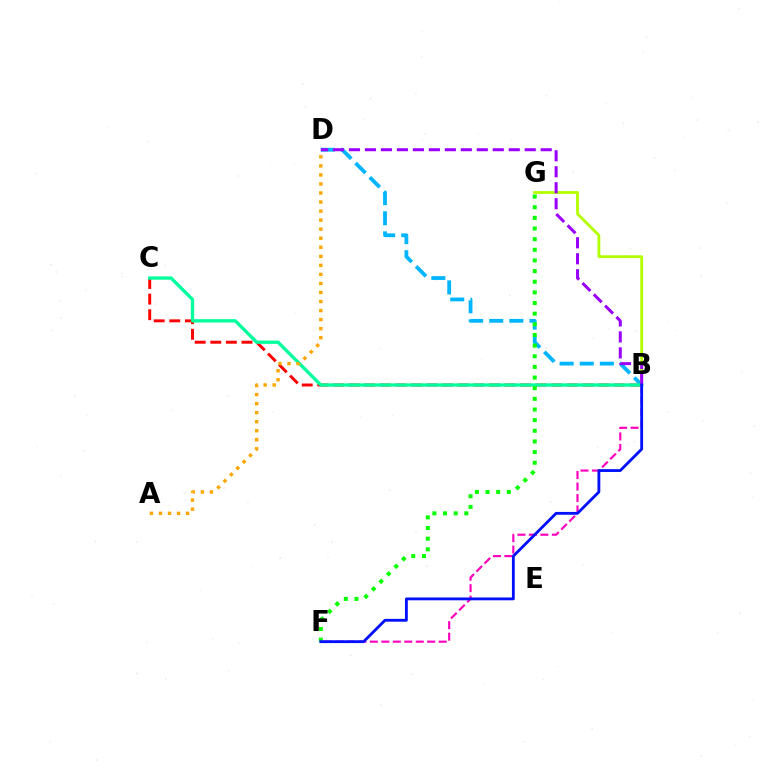{('B', 'C'): [{'color': '#ff0000', 'line_style': 'dashed', 'thickness': 2.12}, {'color': '#00ff9d', 'line_style': 'solid', 'thickness': 2.4}], ('B', 'D'): [{'color': '#00b5ff', 'line_style': 'dashed', 'thickness': 2.73}, {'color': '#9b00ff', 'line_style': 'dashed', 'thickness': 2.17}], ('B', 'F'): [{'color': '#ff00bd', 'line_style': 'dashed', 'thickness': 1.56}, {'color': '#0010ff', 'line_style': 'solid', 'thickness': 2.03}], ('B', 'G'): [{'color': '#b3ff00', 'line_style': 'solid', 'thickness': 2.04}], ('F', 'G'): [{'color': '#08ff00', 'line_style': 'dotted', 'thickness': 2.89}], ('A', 'D'): [{'color': '#ffa500', 'line_style': 'dotted', 'thickness': 2.46}]}